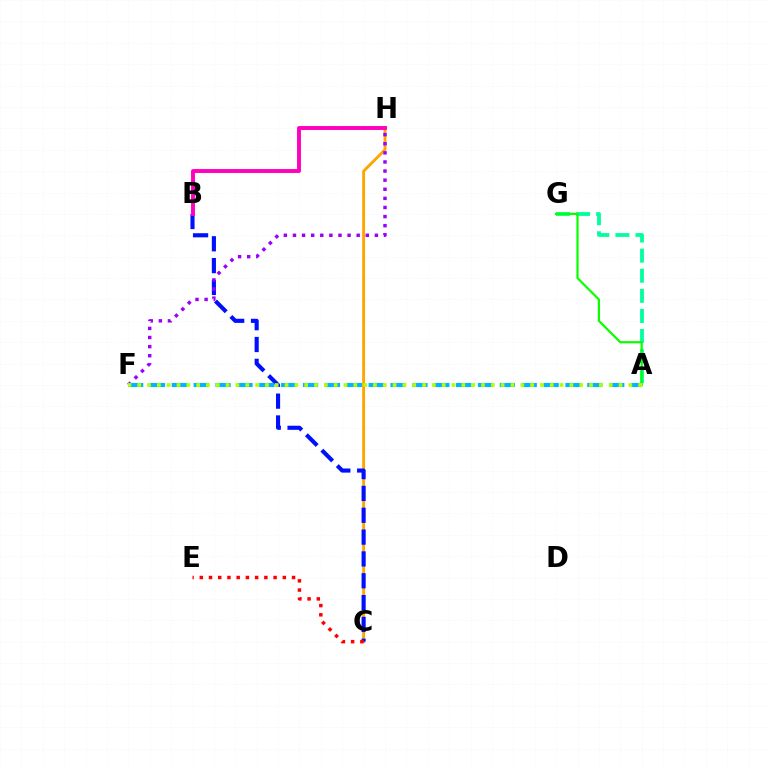{('C', 'H'): [{'color': '#ffa500', 'line_style': 'solid', 'thickness': 2.08}], ('B', 'C'): [{'color': '#0010ff', 'line_style': 'dashed', 'thickness': 2.97}], ('B', 'H'): [{'color': '#ff00bd', 'line_style': 'solid', 'thickness': 2.81}], ('C', 'E'): [{'color': '#ff0000', 'line_style': 'dotted', 'thickness': 2.51}], ('F', 'H'): [{'color': '#9b00ff', 'line_style': 'dotted', 'thickness': 2.47}], ('A', 'G'): [{'color': '#00ff9d', 'line_style': 'dashed', 'thickness': 2.73}, {'color': '#08ff00', 'line_style': 'solid', 'thickness': 1.59}], ('A', 'F'): [{'color': '#00b5ff', 'line_style': 'dashed', 'thickness': 2.97}, {'color': '#b3ff00', 'line_style': 'dotted', 'thickness': 2.67}]}